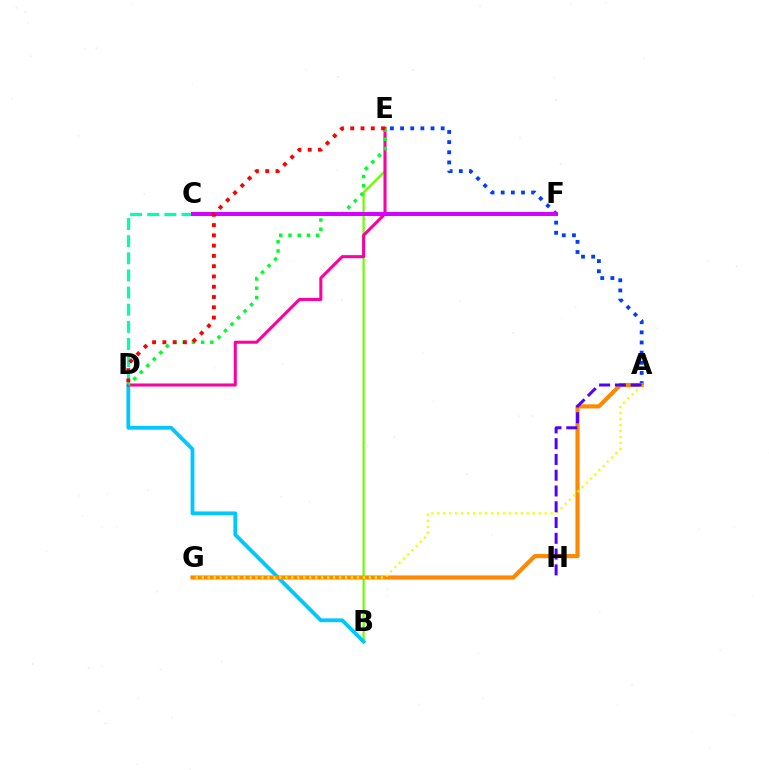{('B', 'E'): [{'color': '#66ff00', 'line_style': 'solid', 'thickness': 1.58}], ('B', 'D'): [{'color': '#00c7ff', 'line_style': 'solid', 'thickness': 2.74}], ('A', 'E'): [{'color': '#003fff', 'line_style': 'dotted', 'thickness': 2.76}], ('D', 'E'): [{'color': '#ff00a0', 'line_style': 'solid', 'thickness': 2.2}, {'color': '#00ff27', 'line_style': 'dotted', 'thickness': 2.5}, {'color': '#ff0000', 'line_style': 'dotted', 'thickness': 2.79}], ('C', 'D'): [{'color': '#00ffaf', 'line_style': 'dashed', 'thickness': 2.33}], ('A', 'G'): [{'color': '#ff8800', 'line_style': 'solid', 'thickness': 2.97}, {'color': '#eeff00', 'line_style': 'dotted', 'thickness': 1.62}], ('A', 'H'): [{'color': '#4f00ff', 'line_style': 'dashed', 'thickness': 2.14}], ('C', 'F'): [{'color': '#d600ff', 'line_style': 'solid', 'thickness': 2.87}]}